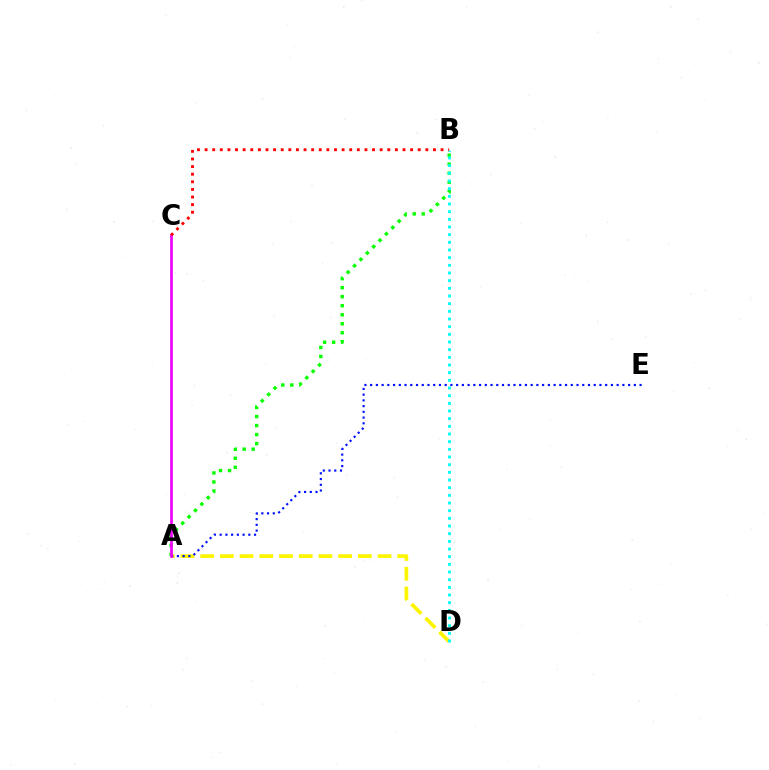{('A', 'D'): [{'color': '#fcf500', 'line_style': 'dashed', 'thickness': 2.68}], ('A', 'B'): [{'color': '#08ff00', 'line_style': 'dotted', 'thickness': 2.45}], ('A', 'E'): [{'color': '#0010ff', 'line_style': 'dotted', 'thickness': 1.56}], ('B', 'D'): [{'color': '#00fff6', 'line_style': 'dotted', 'thickness': 2.08}], ('A', 'C'): [{'color': '#ee00ff', 'line_style': 'solid', 'thickness': 1.94}], ('B', 'C'): [{'color': '#ff0000', 'line_style': 'dotted', 'thickness': 2.07}]}